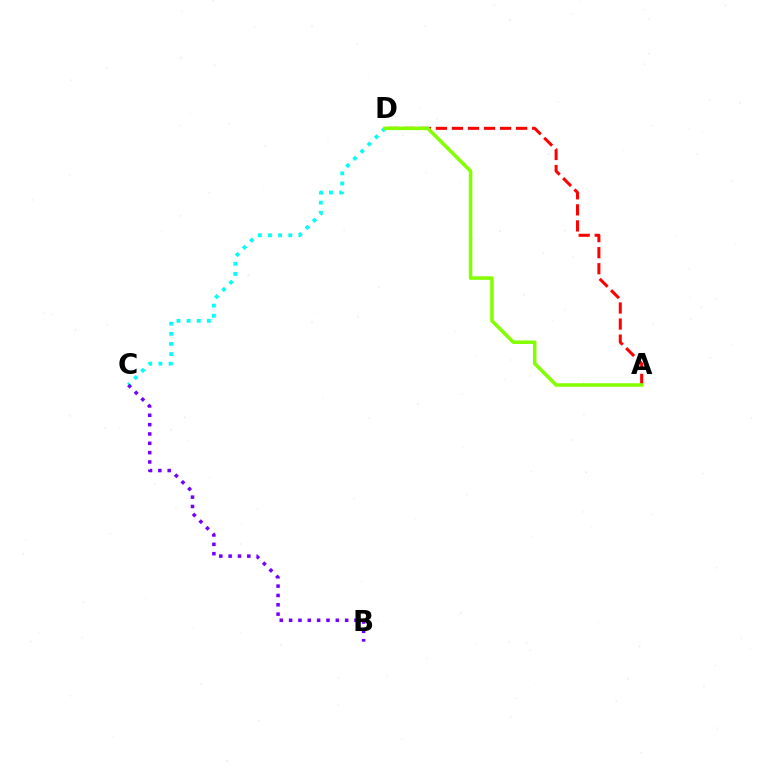{('C', 'D'): [{'color': '#00fff6', 'line_style': 'dotted', 'thickness': 2.75}], ('A', 'D'): [{'color': '#ff0000', 'line_style': 'dashed', 'thickness': 2.18}, {'color': '#84ff00', 'line_style': 'solid', 'thickness': 2.54}], ('B', 'C'): [{'color': '#7200ff', 'line_style': 'dotted', 'thickness': 2.54}]}